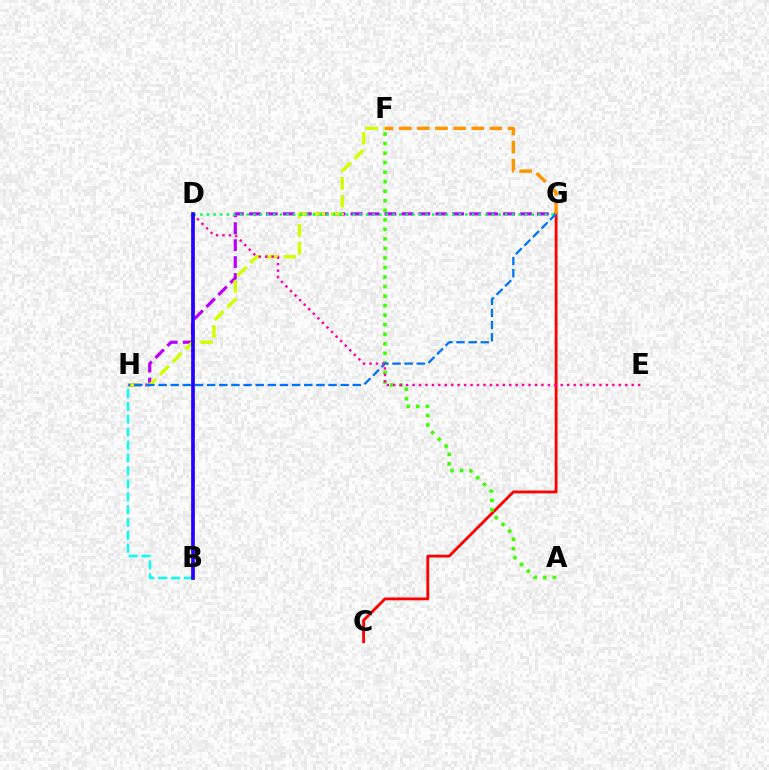{('C', 'G'): [{'color': '#ff0000', 'line_style': 'solid', 'thickness': 2.04}], ('G', 'H'): [{'color': '#b900ff', 'line_style': 'dashed', 'thickness': 2.3}, {'color': '#0074ff', 'line_style': 'dashed', 'thickness': 1.65}], ('F', 'H'): [{'color': '#d1ff00', 'line_style': 'dashed', 'thickness': 2.44}], ('A', 'F'): [{'color': '#3dff00', 'line_style': 'dotted', 'thickness': 2.59}], ('D', 'G'): [{'color': '#00ff5c', 'line_style': 'dotted', 'thickness': 1.8}], ('B', 'H'): [{'color': '#00fff6', 'line_style': 'dashed', 'thickness': 1.75}], ('D', 'E'): [{'color': '#ff00ac', 'line_style': 'dotted', 'thickness': 1.75}], ('F', 'G'): [{'color': '#ff9400', 'line_style': 'dashed', 'thickness': 2.46}], ('B', 'D'): [{'color': '#2500ff', 'line_style': 'solid', 'thickness': 2.67}]}